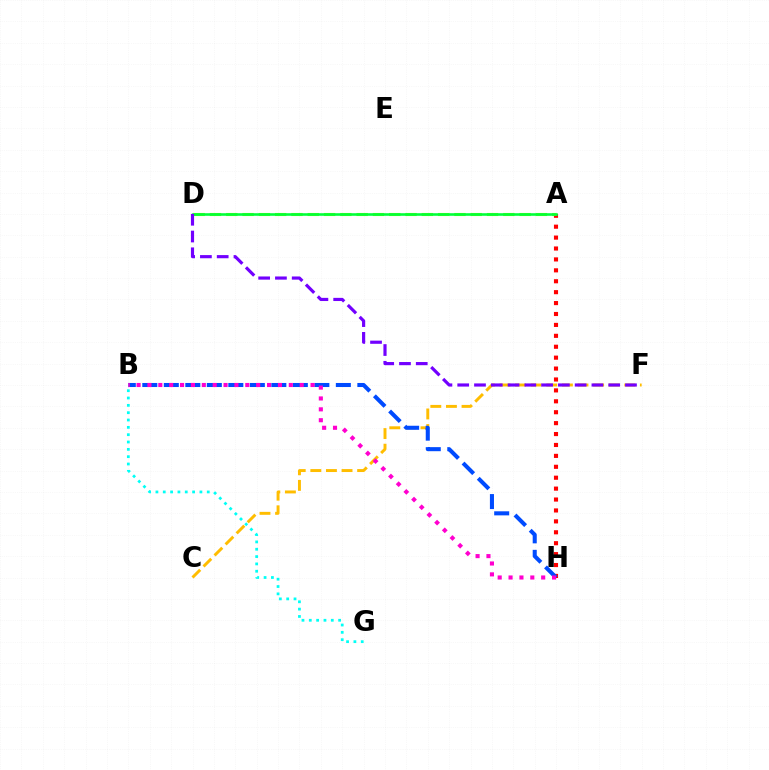{('C', 'F'): [{'color': '#ffbd00', 'line_style': 'dashed', 'thickness': 2.12}], ('B', 'G'): [{'color': '#00fff6', 'line_style': 'dotted', 'thickness': 1.99}], ('A', 'H'): [{'color': '#ff0000', 'line_style': 'dotted', 'thickness': 2.97}], ('A', 'D'): [{'color': '#84ff00', 'line_style': 'dashed', 'thickness': 2.21}, {'color': '#00ff39', 'line_style': 'solid', 'thickness': 1.87}], ('B', 'H'): [{'color': '#004bff', 'line_style': 'dashed', 'thickness': 2.92}, {'color': '#ff00cf', 'line_style': 'dotted', 'thickness': 2.95}], ('D', 'F'): [{'color': '#7200ff', 'line_style': 'dashed', 'thickness': 2.28}]}